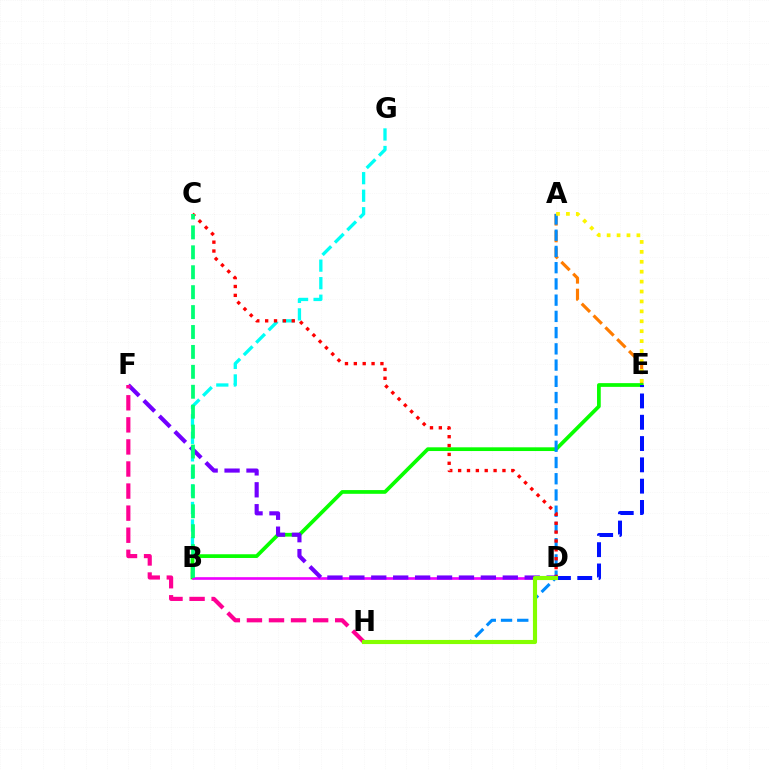{('B', 'G'): [{'color': '#00fff6', 'line_style': 'dashed', 'thickness': 2.38}], ('A', 'E'): [{'color': '#ff7c00', 'line_style': 'dashed', 'thickness': 2.27}, {'color': '#fcf500', 'line_style': 'dotted', 'thickness': 2.7}], ('B', 'E'): [{'color': '#08ff00', 'line_style': 'solid', 'thickness': 2.68}], ('A', 'H'): [{'color': '#008cff', 'line_style': 'dashed', 'thickness': 2.21}], ('D', 'E'): [{'color': '#0010ff', 'line_style': 'dashed', 'thickness': 2.89}], ('B', 'D'): [{'color': '#ee00ff', 'line_style': 'solid', 'thickness': 1.9}], ('C', 'D'): [{'color': '#ff0000', 'line_style': 'dotted', 'thickness': 2.41}], ('D', 'F'): [{'color': '#7200ff', 'line_style': 'dashed', 'thickness': 2.98}], ('F', 'H'): [{'color': '#ff0094', 'line_style': 'dashed', 'thickness': 3.0}], ('B', 'C'): [{'color': '#00ff74', 'line_style': 'dashed', 'thickness': 2.71}], ('D', 'H'): [{'color': '#84ff00', 'line_style': 'solid', 'thickness': 2.97}]}